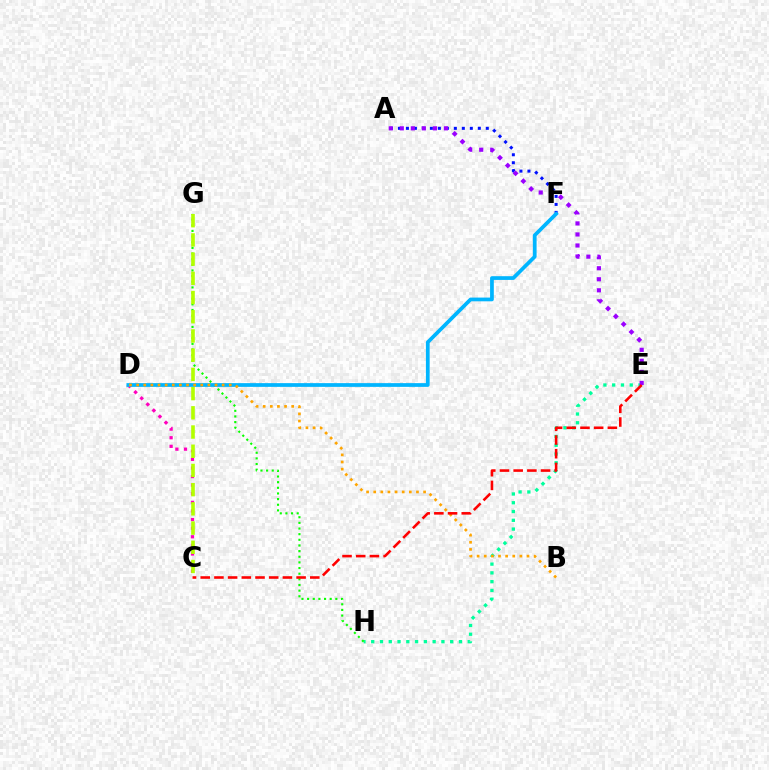{('C', 'D'): [{'color': '#ff00bd', 'line_style': 'dotted', 'thickness': 2.34}], ('E', 'H'): [{'color': '#00ff9d', 'line_style': 'dotted', 'thickness': 2.38}], ('A', 'F'): [{'color': '#0010ff', 'line_style': 'dotted', 'thickness': 2.17}], ('G', 'H'): [{'color': '#08ff00', 'line_style': 'dotted', 'thickness': 1.53}], ('D', 'F'): [{'color': '#00b5ff', 'line_style': 'solid', 'thickness': 2.69}], ('B', 'D'): [{'color': '#ffa500', 'line_style': 'dotted', 'thickness': 1.94}], ('C', 'G'): [{'color': '#b3ff00', 'line_style': 'dashed', 'thickness': 2.61}], ('A', 'E'): [{'color': '#9b00ff', 'line_style': 'dotted', 'thickness': 3.0}], ('C', 'E'): [{'color': '#ff0000', 'line_style': 'dashed', 'thickness': 1.86}]}